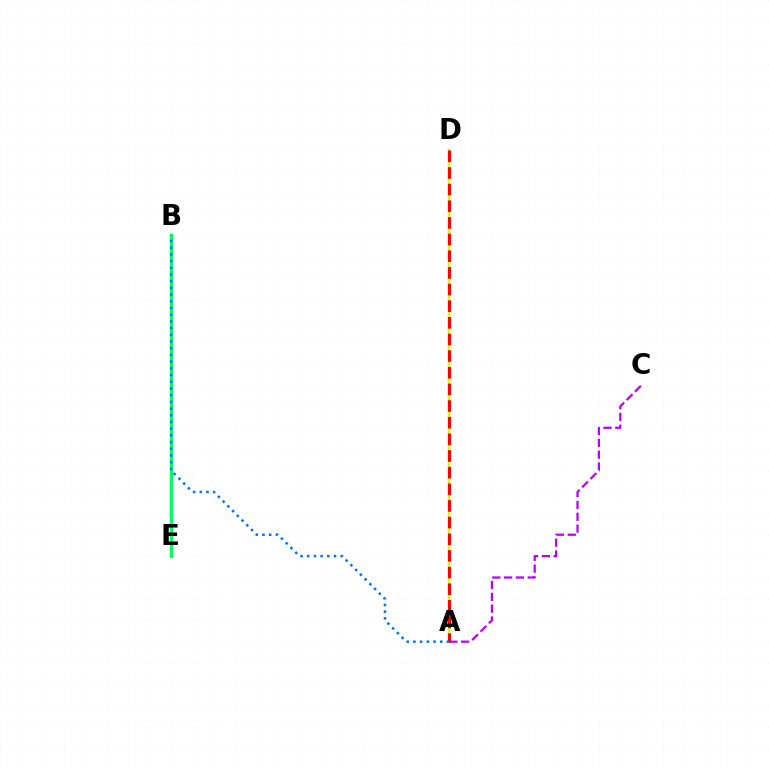{('A', 'D'): [{'color': '#d1ff00', 'line_style': 'solid', 'thickness': 1.8}, {'color': '#ff0000', 'line_style': 'dashed', 'thickness': 2.26}], ('B', 'E'): [{'color': '#00ff5c', 'line_style': 'solid', 'thickness': 2.24}], ('A', 'C'): [{'color': '#b900ff', 'line_style': 'dashed', 'thickness': 1.61}], ('A', 'B'): [{'color': '#0074ff', 'line_style': 'dotted', 'thickness': 1.82}]}